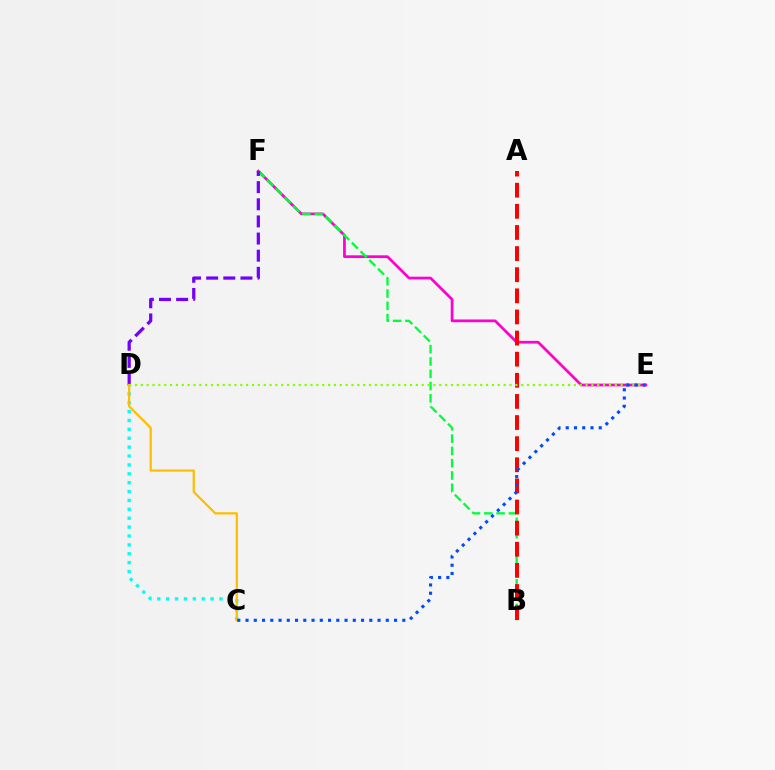{('C', 'D'): [{'color': '#00fff6', 'line_style': 'dotted', 'thickness': 2.41}, {'color': '#ffbd00', 'line_style': 'solid', 'thickness': 1.61}], ('E', 'F'): [{'color': '#ff00cf', 'line_style': 'solid', 'thickness': 1.96}], ('B', 'F'): [{'color': '#00ff39', 'line_style': 'dashed', 'thickness': 1.67}], ('D', 'F'): [{'color': '#7200ff', 'line_style': 'dashed', 'thickness': 2.33}], ('A', 'B'): [{'color': '#ff0000', 'line_style': 'dashed', 'thickness': 2.87}], ('D', 'E'): [{'color': '#84ff00', 'line_style': 'dotted', 'thickness': 1.59}], ('C', 'E'): [{'color': '#004bff', 'line_style': 'dotted', 'thickness': 2.24}]}